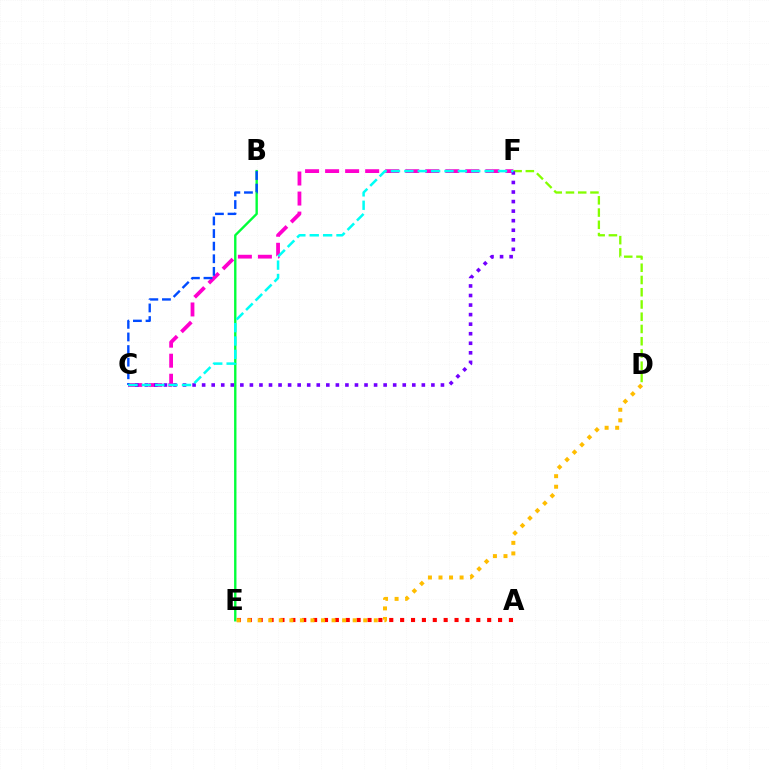{('A', 'E'): [{'color': '#ff0000', 'line_style': 'dotted', 'thickness': 2.96}], ('C', 'F'): [{'color': '#ff00cf', 'line_style': 'dashed', 'thickness': 2.72}, {'color': '#7200ff', 'line_style': 'dotted', 'thickness': 2.6}, {'color': '#00fff6', 'line_style': 'dashed', 'thickness': 1.82}], ('B', 'E'): [{'color': '#00ff39', 'line_style': 'solid', 'thickness': 1.71}], ('D', 'F'): [{'color': '#84ff00', 'line_style': 'dashed', 'thickness': 1.66}], ('D', 'E'): [{'color': '#ffbd00', 'line_style': 'dotted', 'thickness': 2.87}], ('B', 'C'): [{'color': '#004bff', 'line_style': 'dashed', 'thickness': 1.71}]}